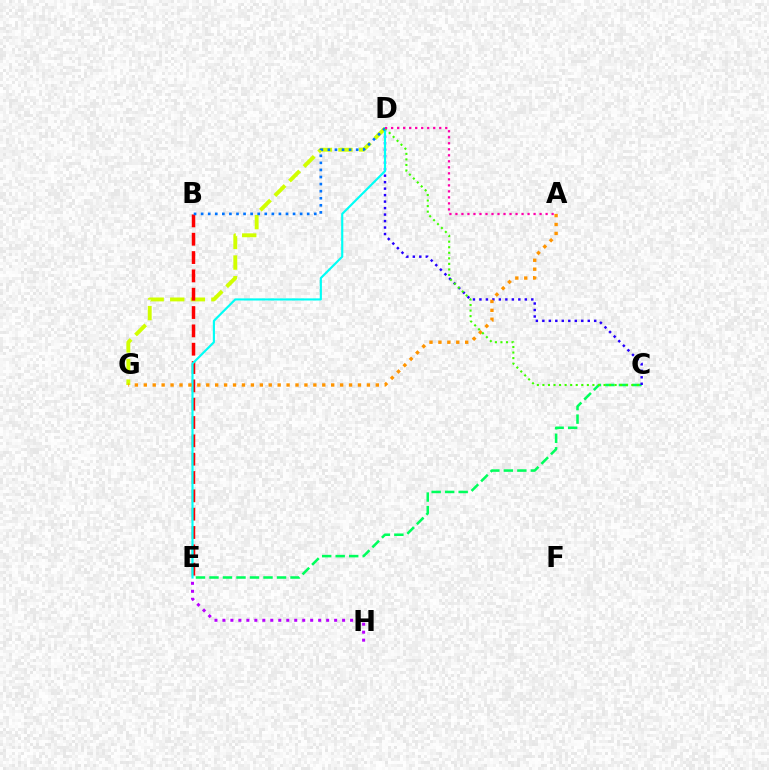{('C', 'E'): [{'color': '#00ff5c', 'line_style': 'dashed', 'thickness': 1.83}], ('C', 'D'): [{'color': '#2500ff', 'line_style': 'dotted', 'thickness': 1.76}, {'color': '#3dff00', 'line_style': 'dotted', 'thickness': 1.51}], ('D', 'G'): [{'color': '#d1ff00', 'line_style': 'dashed', 'thickness': 2.8}], ('B', 'E'): [{'color': '#ff0000', 'line_style': 'dashed', 'thickness': 2.49}], ('E', 'H'): [{'color': '#b900ff', 'line_style': 'dotted', 'thickness': 2.17}], ('D', 'E'): [{'color': '#00fff6', 'line_style': 'solid', 'thickness': 1.54}], ('A', 'G'): [{'color': '#ff9400', 'line_style': 'dotted', 'thickness': 2.42}], ('B', 'D'): [{'color': '#0074ff', 'line_style': 'dotted', 'thickness': 1.92}], ('A', 'D'): [{'color': '#ff00ac', 'line_style': 'dotted', 'thickness': 1.63}]}